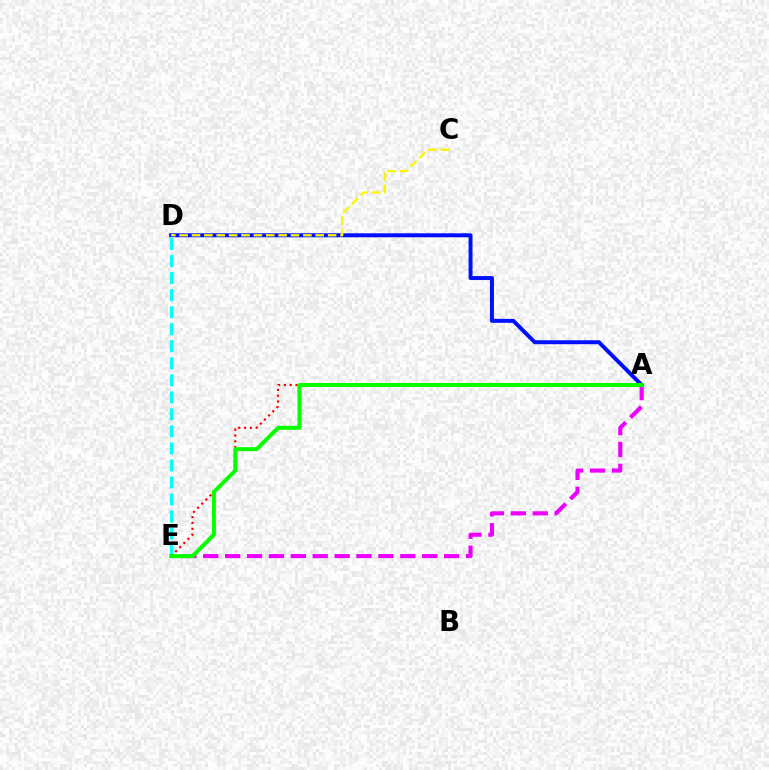{('A', 'E'): [{'color': '#ff0000', 'line_style': 'dotted', 'thickness': 1.59}, {'color': '#ee00ff', 'line_style': 'dashed', 'thickness': 2.97}, {'color': '#08ff00', 'line_style': 'solid', 'thickness': 2.87}], ('A', 'D'): [{'color': '#0010ff', 'line_style': 'solid', 'thickness': 2.85}], ('D', 'E'): [{'color': '#00fff6', 'line_style': 'dashed', 'thickness': 2.31}], ('C', 'D'): [{'color': '#fcf500', 'line_style': 'dashed', 'thickness': 1.68}]}